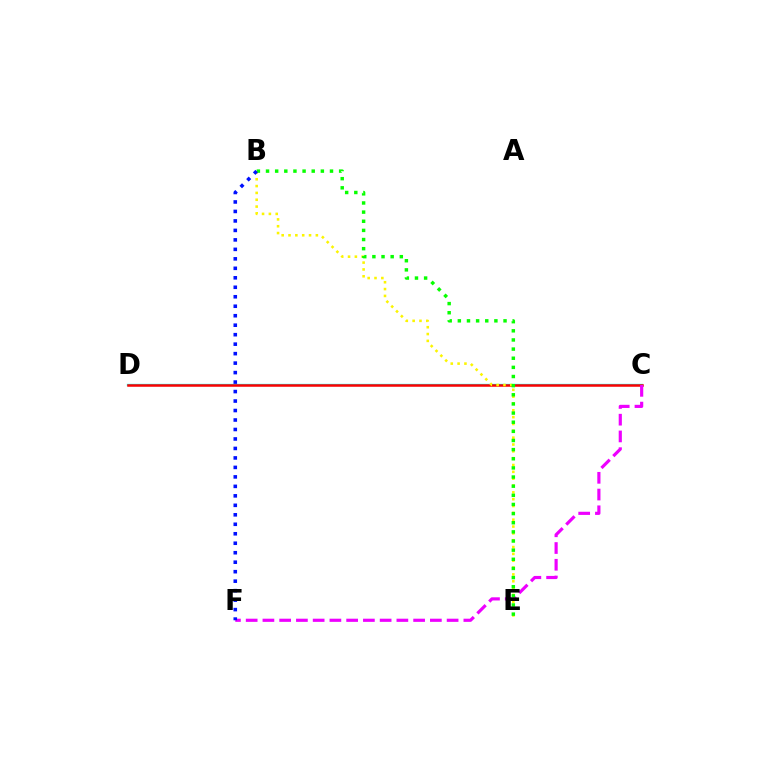{('C', 'D'): [{'color': '#00fff6', 'line_style': 'solid', 'thickness': 1.67}, {'color': '#ff0000', 'line_style': 'solid', 'thickness': 1.8}], ('B', 'E'): [{'color': '#fcf500', 'line_style': 'dotted', 'thickness': 1.86}, {'color': '#08ff00', 'line_style': 'dotted', 'thickness': 2.48}], ('C', 'F'): [{'color': '#ee00ff', 'line_style': 'dashed', 'thickness': 2.27}], ('B', 'F'): [{'color': '#0010ff', 'line_style': 'dotted', 'thickness': 2.58}]}